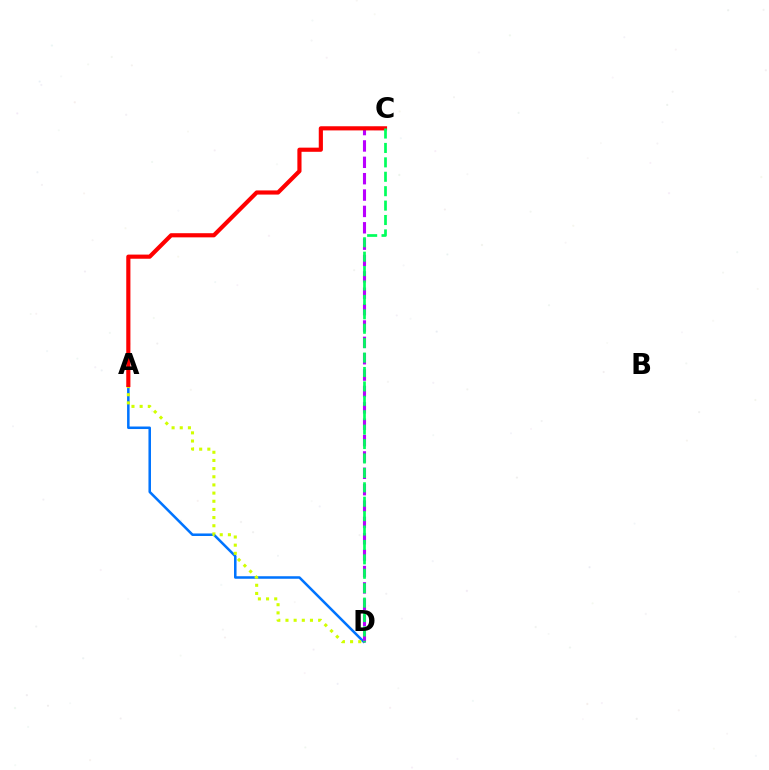{('A', 'D'): [{'color': '#0074ff', 'line_style': 'solid', 'thickness': 1.82}, {'color': '#d1ff00', 'line_style': 'dotted', 'thickness': 2.22}], ('C', 'D'): [{'color': '#b900ff', 'line_style': 'dashed', 'thickness': 2.22}, {'color': '#00ff5c', 'line_style': 'dashed', 'thickness': 1.96}], ('A', 'C'): [{'color': '#ff0000', 'line_style': 'solid', 'thickness': 2.99}]}